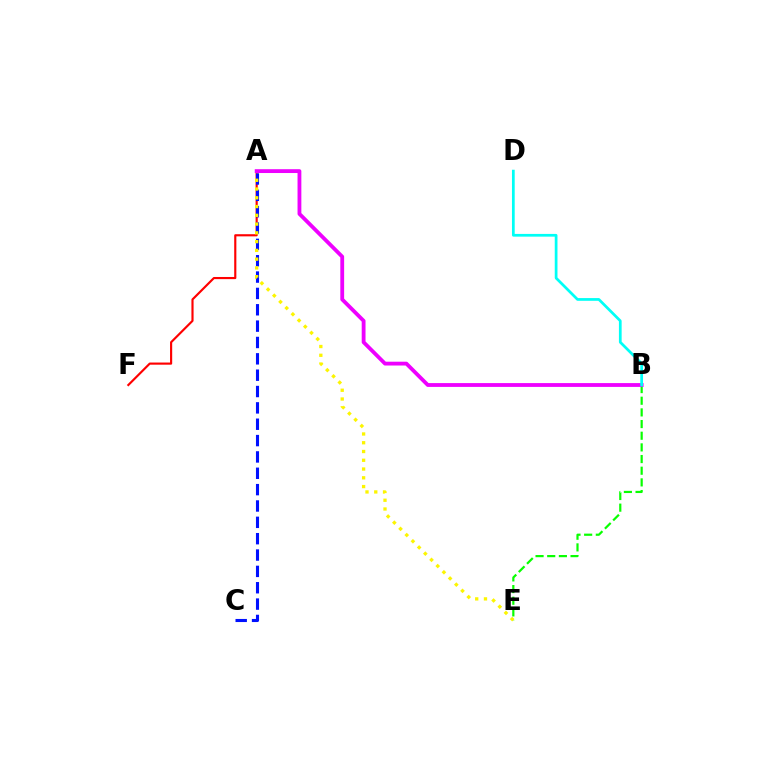{('A', 'F'): [{'color': '#ff0000', 'line_style': 'solid', 'thickness': 1.55}], ('B', 'E'): [{'color': '#08ff00', 'line_style': 'dashed', 'thickness': 1.58}], ('A', 'C'): [{'color': '#0010ff', 'line_style': 'dashed', 'thickness': 2.22}], ('A', 'E'): [{'color': '#fcf500', 'line_style': 'dotted', 'thickness': 2.38}], ('A', 'B'): [{'color': '#ee00ff', 'line_style': 'solid', 'thickness': 2.75}], ('B', 'D'): [{'color': '#00fff6', 'line_style': 'solid', 'thickness': 1.97}]}